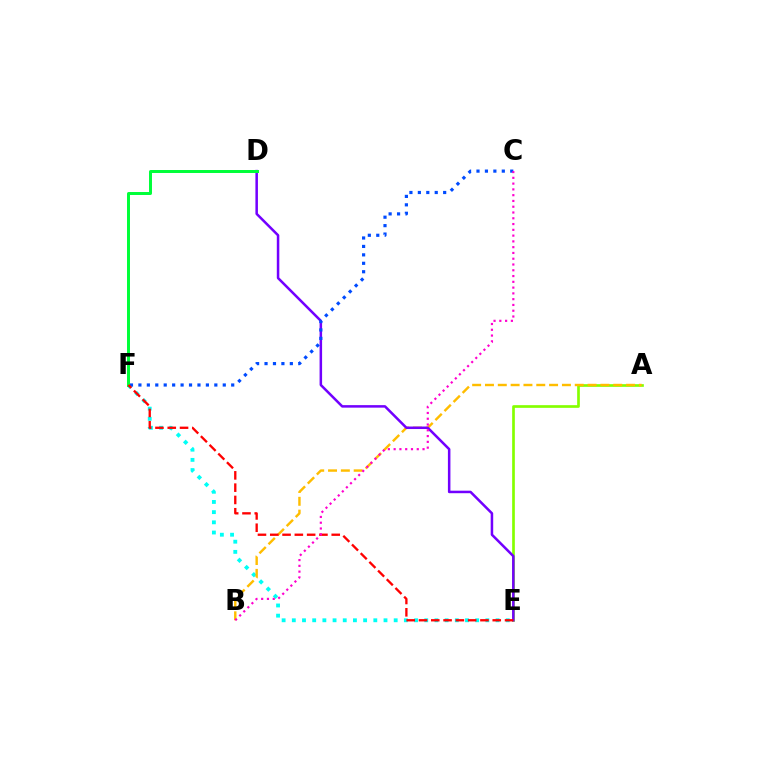{('A', 'E'): [{'color': '#84ff00', 'line_style': 'solid', 'thickness': 1.93}], ('E', 'F'): [{'color': '#00fff6', 'line_style': 'dotted', 'thickness': 2.77}, {'color': '#ff0000', 'line_style': 'dashed', 'thickness': 1.67}], ('A', 'B'): [{'color': '#ffbd00', 'line_style': 'dashed', 'thickness': 1.74}], ('D', 'E'): [{'color': '#7200ff', 'line_style': 'solid', 'thickness': 1.81}], ('C', 'F'): [{'color': '#004bff', 'line_style': 'dotted', 'thickness': 2.29}], ('D', 'F'): [{'color': '#00ff39', 'line_style': 'solid', 'thickness': 2.15}], ('B', 'C'): [{'color': '#ff00cf', 'line_style': 'dotted', 'thickness': 1.57}]}